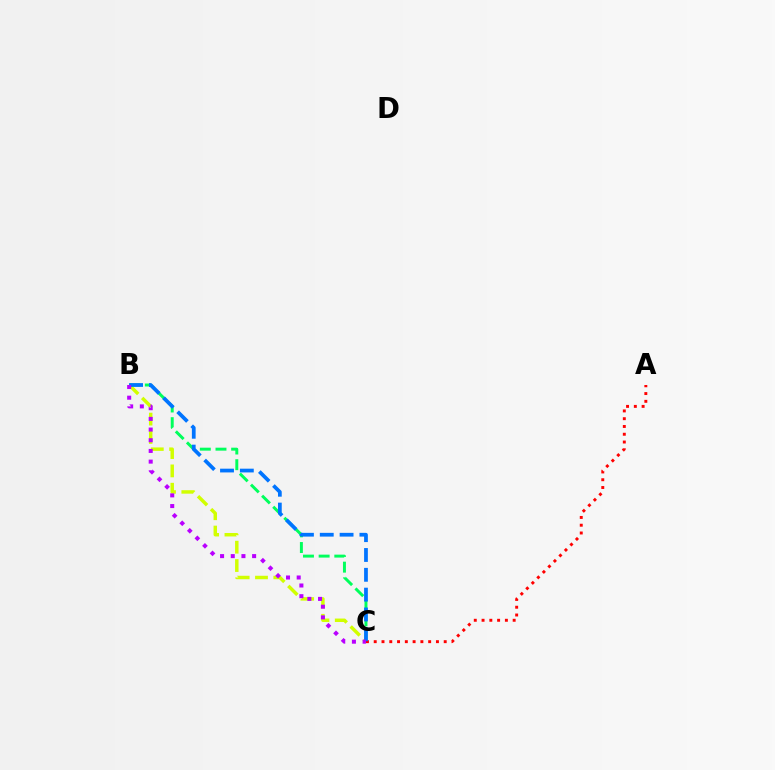{('B', 'C'): [{'color': '#d1ff00', 'line_style': 'dashed', 'thickness': 2.49}, {'color': '#00ff5c', 'line_style': 'dashed', 'thickness': 2.13}, {'color': '#0074ff', 'line_style': 'dashed', 'thickness': 2.69}, {'color': '#b900ff', 'line_style': 'dotted', 'thickness': 2.9}], ('A', 'C'): [{'color': '#ff0000', 'line_style': 'dotted', 'thickness': 2.11}]}